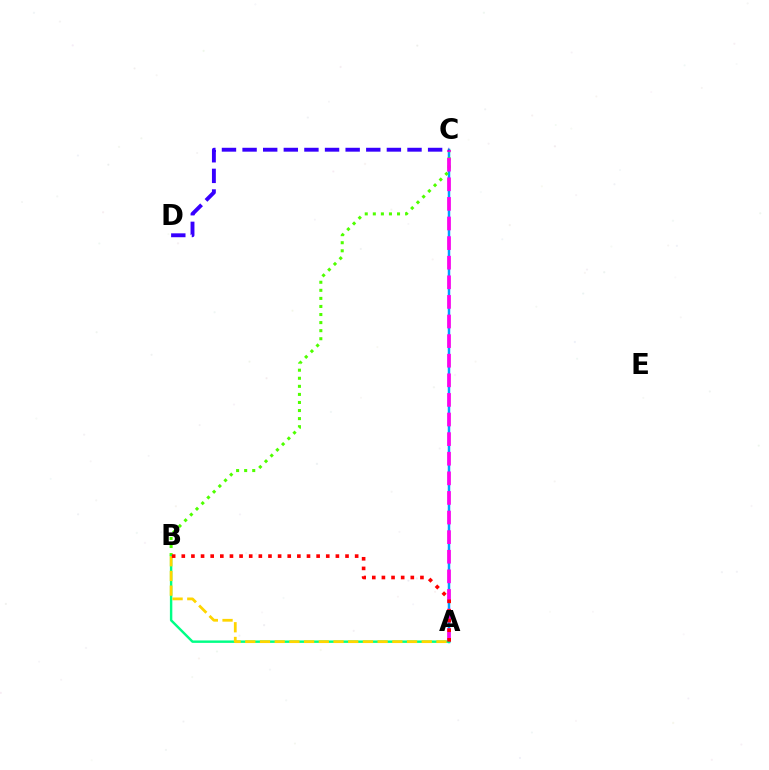{('A', 'C'): [{'color': '#009eff', 'line_style': 'solid', 'thickness': 1.79}, {'color': '#ff00ed', 'line_style': 'dashed', 'thickness': 2.66}], ('B', 'C'): [{'color': '#4fff00', 'line_style': 'dotted', 'thickness': 2.19}], ('C', 'D'): [{'color': '#3700ff', 'line_style': 'dashed', 'thickness': 2.8}], ('A', 'B'): [{'color': '#00ff86', 'line_style': 'solid', 'thickness': 1.75}, {'color': '#ffd500', 'line_style': 'dashed', 'thickness': 2.0}, {'color': '#ff0000', 'line_style': 'dotted', 'thickness': 2.62}]}